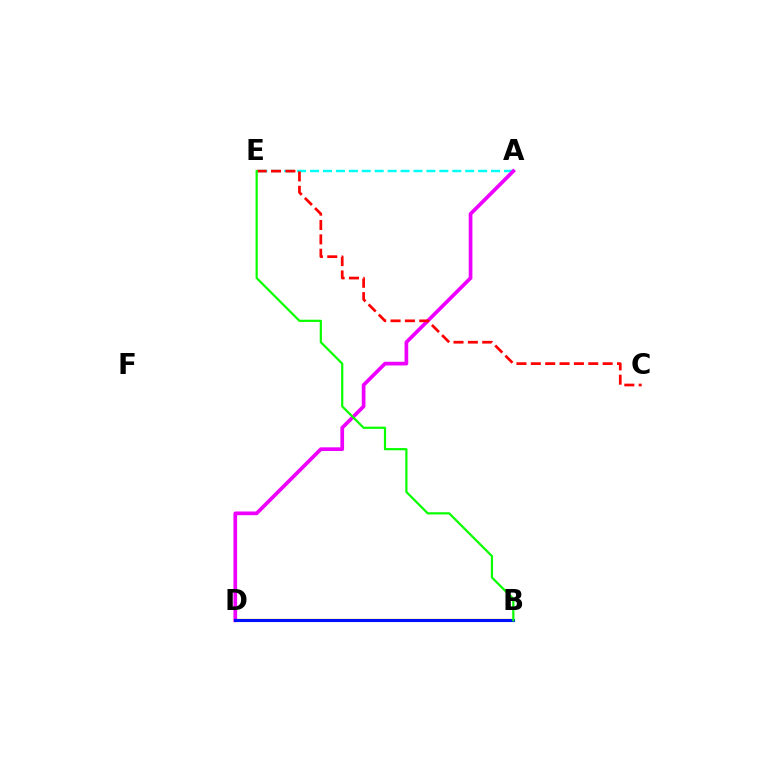{('A', 'E'): [{'color': '#00fff6', 'line_style': 'dashed', 'thickness': 1.76}], ('B', 'D'): [{'color': '#fcf500', 'line_style': 'solid', 'thickness': 1.74}, {'color': '#0010ff', 'line_style': 'solid', 'thickness': 2.23}], ('A', 'D'): [{'color': '#ee00ff', 'line_style': 'solid', 'thickness': 2.66}], ('C', 'E'): [{'color': '#ff0000', 'line_style': 'dashed', 'thickness': 1.95}], ('B', 'E'): [{'color': '#08ff00', 'line_style': 'solid', 'thickness': 1.59}]}